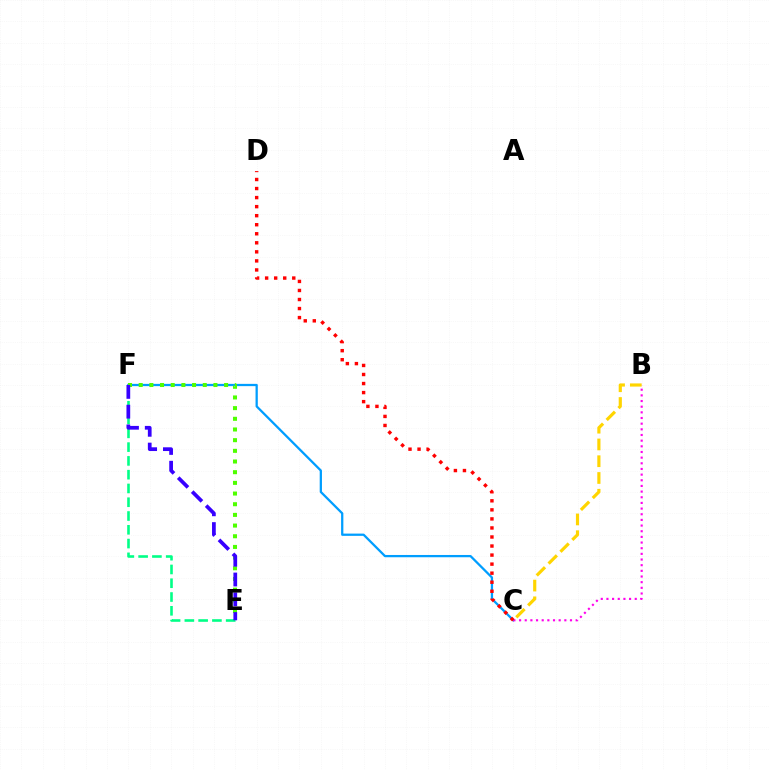{('C', 'F'): [{'color': '#009eff', 'line_style': 'solid', 'thickness': 1.63}], ('E', 'F'): [{'color': '#00ff86', 'line_style': 'dashed', 'thickness': 1.87}, {'color': '#4fff00', 'line_style': 'dotted', 'thickness': 2.9}, {'color': '#3700ff', 'line_style': 'dashed', 'thickness': 2.69}], ('B', 'C'): [{'color': '#ff00ed', 'line_style': 'dotted', 'thickness': 1.54}, {'color': '#ffd500', 'line_style': 'dashed', 'thickness': 2.28}], ('C', 'D'): [{'color': '#ff0000', 'line_style': 'dotted', 'thickness': 2.46}]}